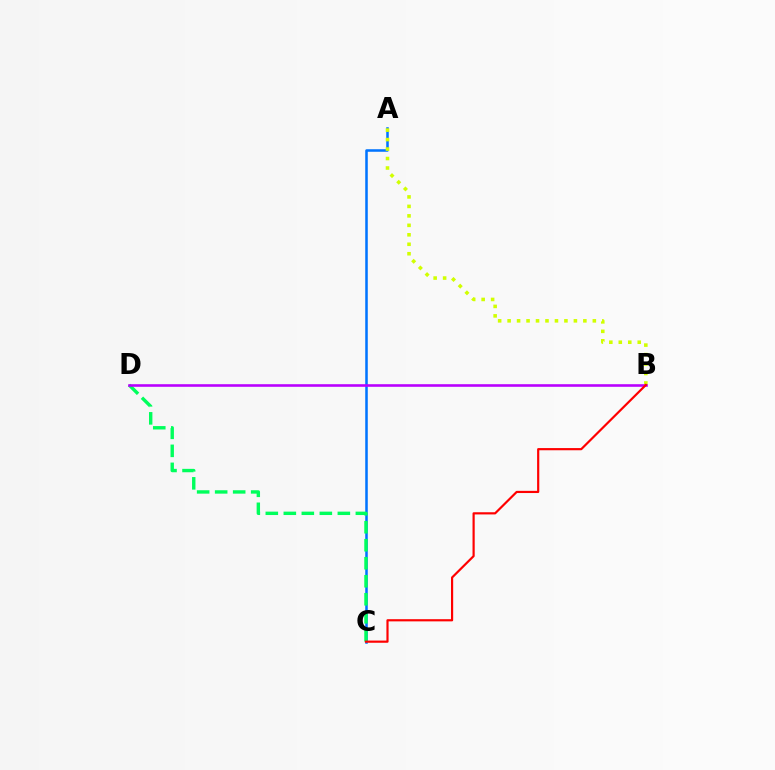{('A', 'C'): [{'color': '#0074ff', 'line_style': 'solid', 'thickness': 1.82}], ('C', 'D'): [{'color': '#00ff5c', 'line_style': 'dashed', 'thickness': 2.45}], ('A', 'B'): [{'color': '#d1ff00', 'line_style': 'dotted', 'thickness': 2.57}], ('B', 'D'): [{'color': '#b900ff', 'line_style': 'solid', 'thickness': 1.87}], ('B', 'C'): [{'color': '#ff0000', 'line_style': 'solid', 'thickness': 1.57}]}